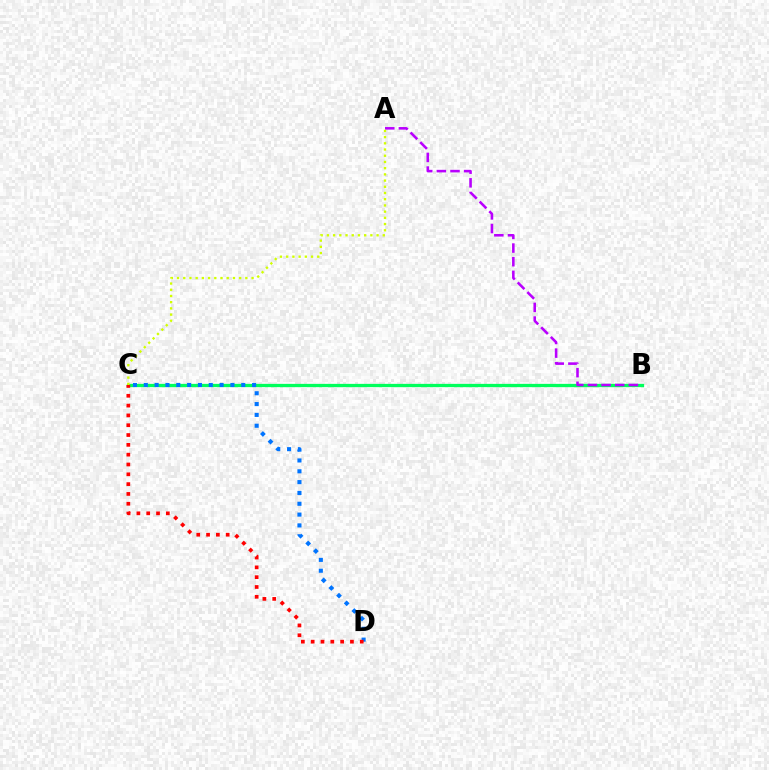{('B', 'C'): [{'color': '#00ff5c', 'line_style': 'solid', 'thickness': 2.35}], ('C', 'D'): [{'color': '#0074ff', 'line_style': 'dotted', 'thickness': 2.94}, {'color': '#ff0000', 'line_style': 'dotted', 'thickness': 2.67}], ('A', 'B'): [{'color': '#b900ff', 'line_style': 'dashed', 'thickness': 1.85}], ('A', 'C'): [{'color': '#d1ff00', 'line_style': 'dotted', 'thickness': 1.69}]}